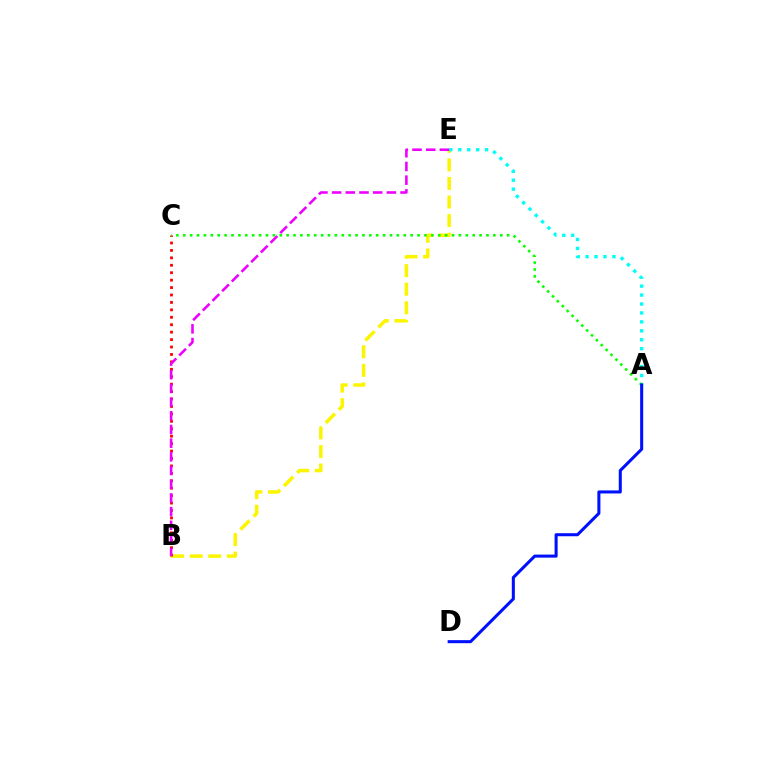{('B', 'E'): [{'color': '#fcf500', 'line_style': 'dashed', 'thickness': 2.52}, {'color': '#ee00ff', 'line_style': 'dashed', 'thickness': 1.86}], ('A', 'E'): [{'color': '#00fff6', 'line_style': 'dotted', 'thickness': 2.43}], ('B', 'C'): [{'color': '#ff0000', 'line_style': 'dotted', 'thickness': 2.02}], ('A', 'C'): [{'color': '#08ff00', 'line_style': 'dotted', 'thickness': 1.87}], ('A', 'D'): [{'color': '#0010ff', 'line_style': 'solid', 'thickness': 2.2}]}